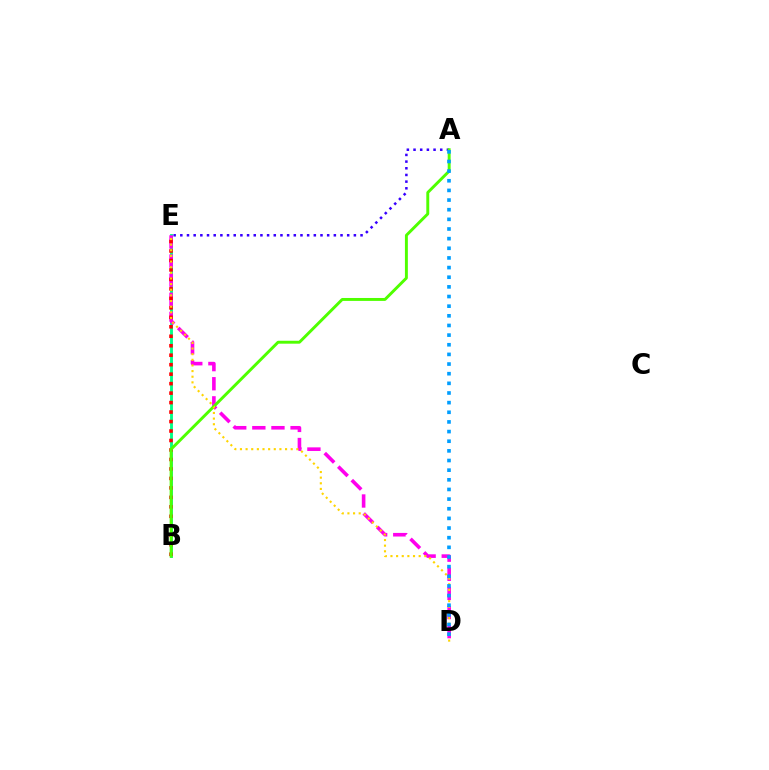{('B', 'E'): [{'color': '#00ff86', 'line_style': 'solid', 'thickness': 2.07}, {'color': '#ff0000', 'line_style': 'dotted', 'thickness': 2.57}], ('D', 'E'): [{'color': '#ff00ed', 'line_style': 'dashed', 'thickness': 2.6}, {'color': '#ffd500', 'line_style': 'dotted', 'thickness': 1.53}], ('A', 'E'): [{'color': '#3700ff', 'line_style': 'dotted', 'thickness': 1.81}], ('A', 'B'): [{'color': '#4fff00', 'line_style': 'solid', 'thickness': 2.11}], ('A', 'D'): [{'color': '#009eff', 'line_style': 'dotted', 'thickness': 2.62}]}